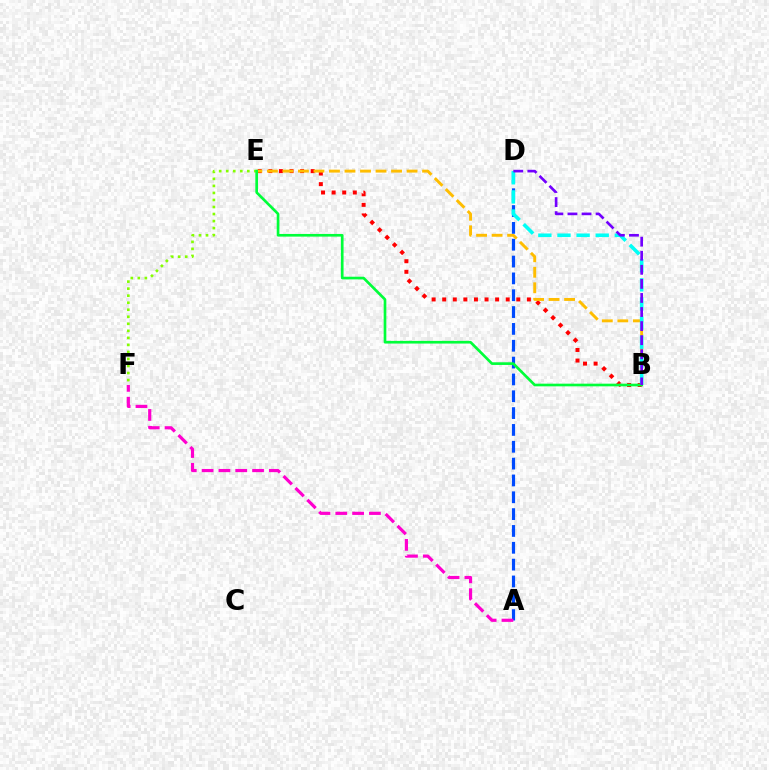{('B', 'E'): [{'color': '#ff0000', 'line_style': 'dotted', 'thickness': 2.88}, {'color': '#ffbd00', 'line_style': 'dashed', 'thickness': 2.11}, {'color': '#00ff39', 'line_style': 'solid', 'thickness': 1.92}], ('A', 'D'): [{'color': '#004bff', 'line_style': 'dashed', 'thickness': 2.29}], ('B', 'D'): [{'color': '#00fff6', 'line_style': 'dashed', 'thickness': 2.6}, {'color': '#7200ff', 'line_style': 'dashed', 'thickness': 1.91}], ('E', 'F'): [{'color': '#84ff00', 'line_style': 'dotted', 'thickness': 1.91}], ('A', 'F'): [{'color': '#ff00cf', 'line_style': 'dashed', 'thickness': 2.29}]}